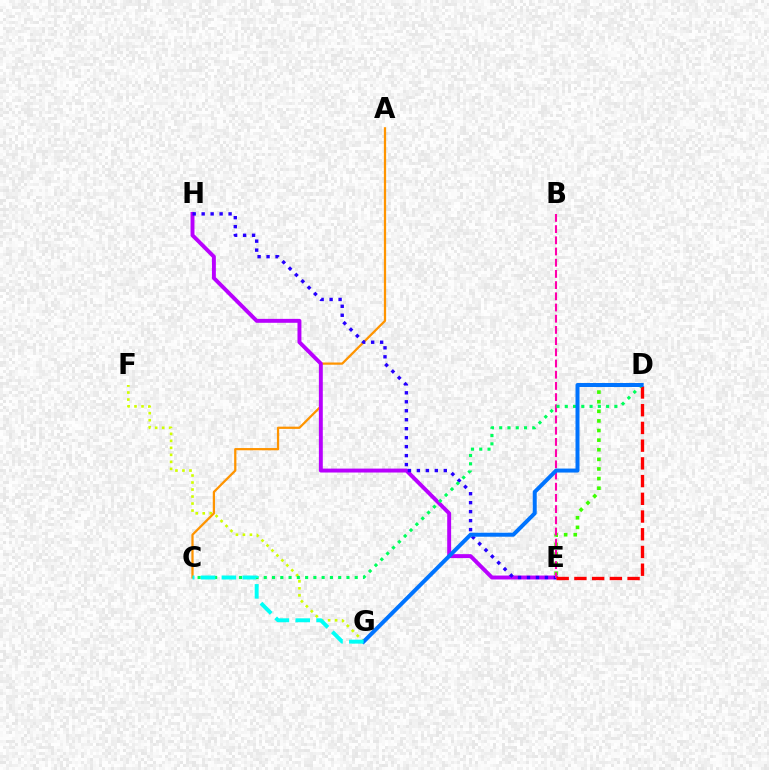{('F', 'G'): [{'color': '#d1ff00', 'line_style': 'dotted', 'thickness': 1.9}], ('A', 'C'): [{'color': '#ff9400', 'line_style': 'solid', 'thickness': 1.62}], ('E', 'H'): [{'color': '#b900ff', 'line_style': 'solid', 'thickness': 2.82}, {'color': '#2500ff', 'line_style': 'dotted', 'thickness': 2.44}], ('D', 'E'): [{'color': '#3dff00', 'line_style': 'dotted', 'thickness': 2.61}, {'color': '#ff0000', 'line_style': 'dashed', 'thickness': 2.41}], ('B', 'E'): [{'color': '#ff00ac', 'line_style': 'dashed', 'thickness': 1.52}], ('C', 'D'): [{'color': '#00ff5c', 'line_style': 'dotted', 'thickness': 2.25}], ('D', 'G'): [{'color': '#0074ff', 'line_style': 'solid', 'thickness': 2.87}], ('C', 'G'): [{'color': '#00fff6', 'line_style': 'dashed', 'thickness': 2.83}]}